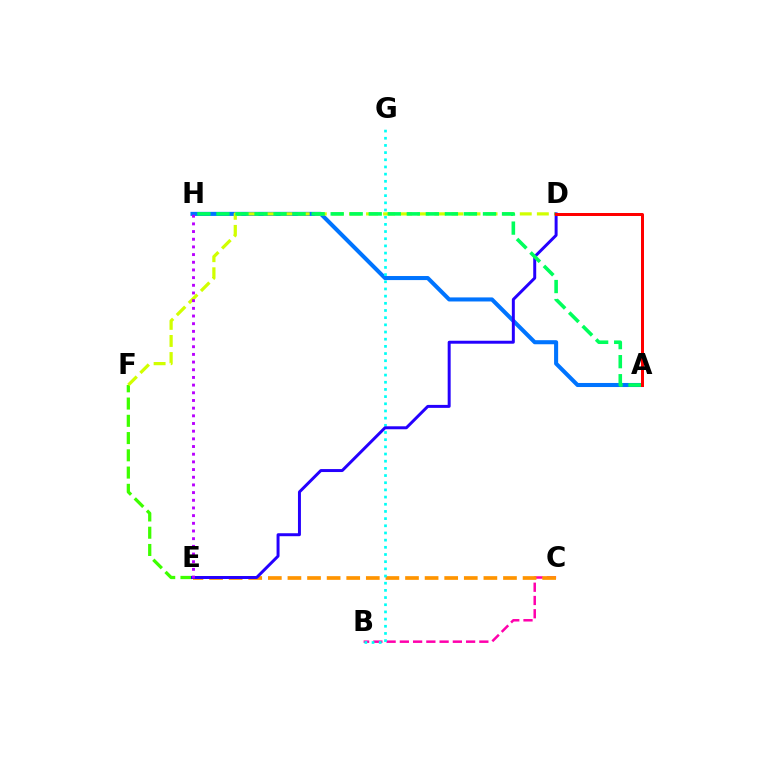{('A', 'H'): [{'color': '#0074ff', 'line_style': 'solid', 'thickness': 2.92}, {'color': '#00ff5c', 'line_style': 'dashed', 'thickness': 2.59}], ('B', 'C'): [{'color': '#ff00ac', 'line_style': 'dashed', 'thickness': 1.8}], ('C', 'E'): [{'color': '#ff9400', 'line_style': 'dashed', 'thickness': 2.66}], ('B', 'G'): [{'color': '#00fff6', 'line_style': 'dotted', 'thickness': 1.95}], ('E', 'F'): [{'color': '#3dff00', 'line_style': 'dashed', 'thickness': 2.34}], ('D', 'F'): [{'color': '#d1ff00', 'line_style': 'dashed', 'thickness': 2.32}], ('D', 'E'): [{'color': '#2500ff', 'line_style': 'solid', 'thickness': 2.14}], ('A', 'D'): [{'color': '#ff0000', 'line_style': 'solid', 'thickness': 2.16}], ('E', 'H'): [{'color': '#b900ff', 'line_style': 'dotted', 'thickness': 2.09}]}